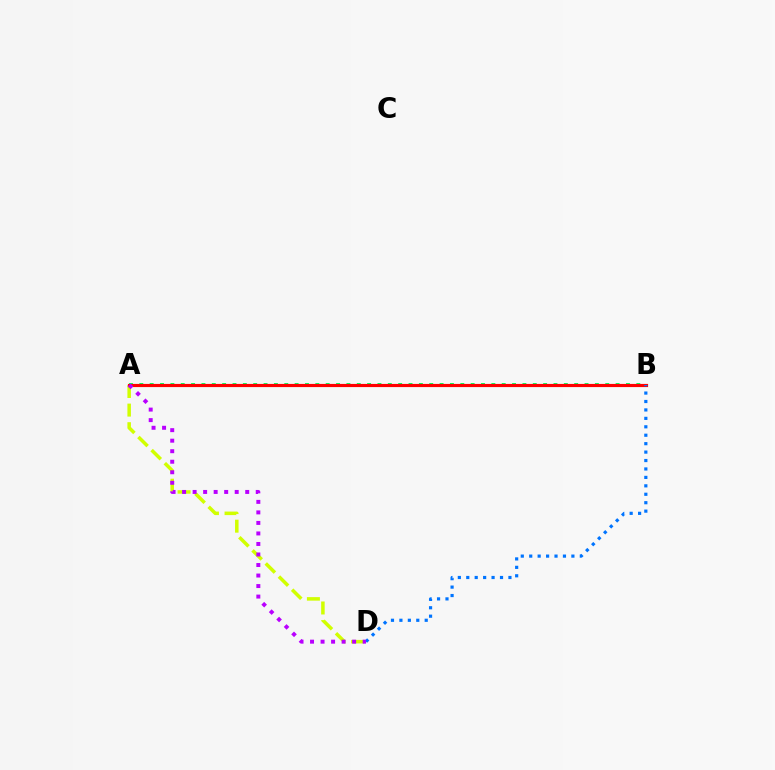{('A', 'D'): [{'color': '#d1ff00', 'line_style': 'dashed', 'thickness': 2.53}, {'color': '#b900ff', 'line_style': 'dotted', 'thickness': 2.86}], ('A', 'B'): [{'color': '#00ff5c', 'line_style': 'dotted', 'thickness': 2.81}, {'color': '#ff0000', 'line_style': 'solid', 'thickness': 2.28}], ('B', 'D'): [{'color': '#0074ff', 'line_style': 'dotted', 'thickness': 2.29}]}